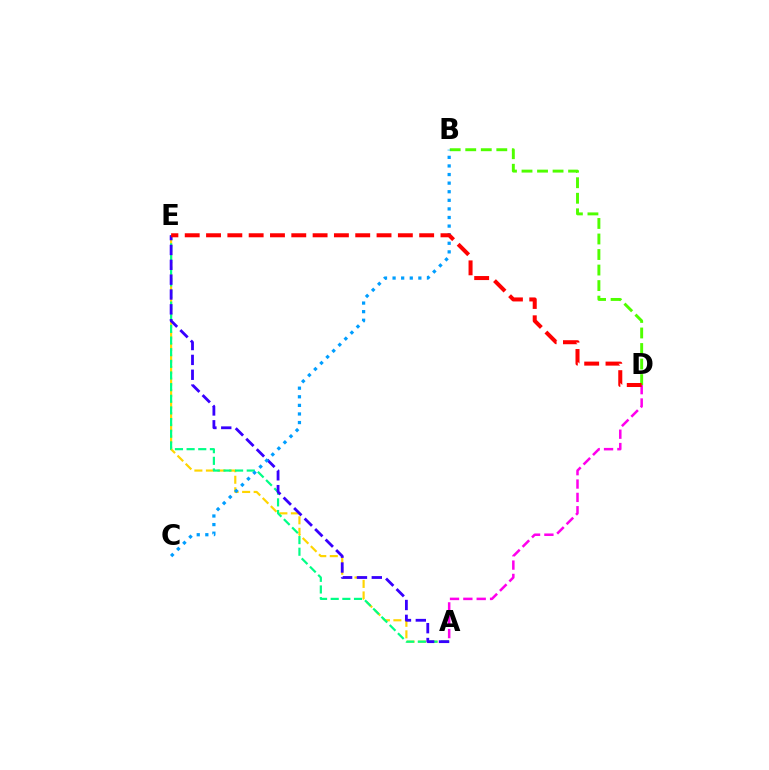{('A', 'E'): [{'color': '#ffd500', 'line_style': 'dashed', 'thickness': 1.57}, {'color': '#00ff86', 'line_style': 'dashed', 'thickness': 1.58}, {'color': '#3700ff', 'line_style': 'dashed', 'thickness': 2.02}], ('B', 'D'): [{'color': '#4fff00', 'line_style': 'dashed', 'thickness': 2.11}], ('A', 'D'): [{'color': '#ff00ed', 'line_style': 'dashed', 'thickness': 1.81}], ('B', 'C'): [{'color': '#009eff', 'line_style': 'dotted', 'thickness': 2.33}], ('D', 'E'): [{'color': '#ff0000', 'line_style': 'dashed', 'thickness': 2.9}]}